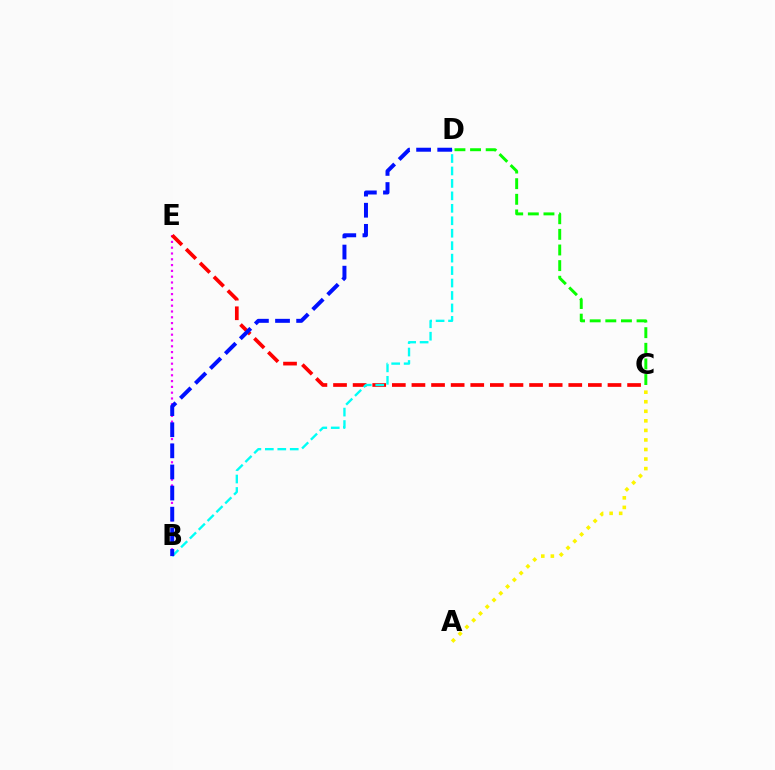{('B', 'E'): [{'color': '#ee00ff', 'line_style': 'dotted', 'thickness': 1.58}], ('A', 'C'): [{'color': '#fcf500', 'line_style': 'dotted', 'thickness': 2.6}], ('C', 'E'): [{'color': '#ff0000', 'line_style': 'dashed', 'thickness': 2.66}], ('C', 'D'): [{'color': '#08ff00', 'line_style': 'dashed', 'thickness': 2.12}], ('B', 'D'): [{'color': '#00fff6', 'line_style': 'dashed', 'thickness': 1.69}, {'color': '#0010ff', 'line_style': 'dashed', 'thickness': 2.87}]}